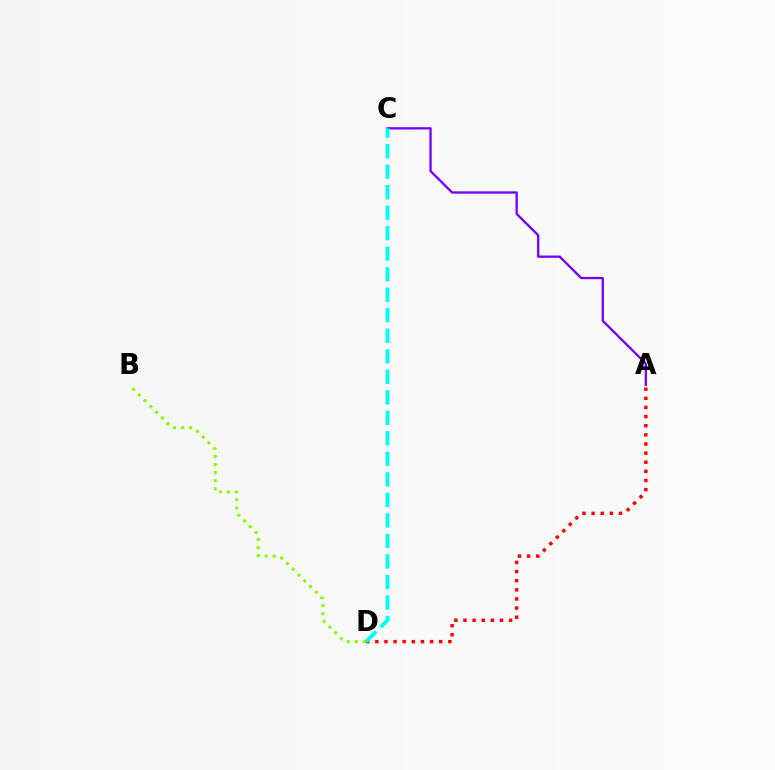{('A', 'C'): [{'color': '#7200ff', 'line_style': 'solid', 'thickness': 1.66}], ('A', 'D'): [{'color': '#ff0000', 'line_style': 'dotted', 'thickness': 2.48}], ('B', 'D'): [{'color': '#84ff00', 'line_style': 'dotted', 'thickness': 2.21}], ('C', 'D'): [{'color': '#00fff6', 'line_style': 'dashed', 'thickness': 2.79}]}